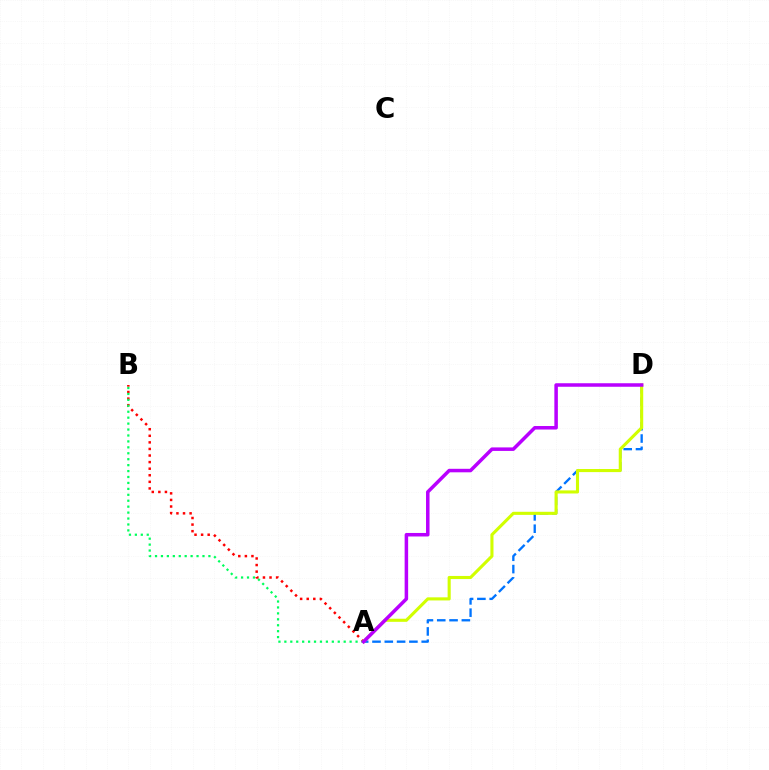{('A', 'B'): [{'color': '#ff0000', 'line_style': 'dotted', 'thickness': 1.79}, {'color': '#00ff5c', 'line_style': 'dotted', 'thickness': 1.61}], ('A', 'D'): [{'color': '#0074ff', 'line_style': 'dashed', 'thickness': 1.67}, {'color': '#d1ff00', 'line_style': 'solid', 'thickness': 2.23}, {'color': '#b900ff', 'line_style': 'solid', 'thickness': 2.53}]}